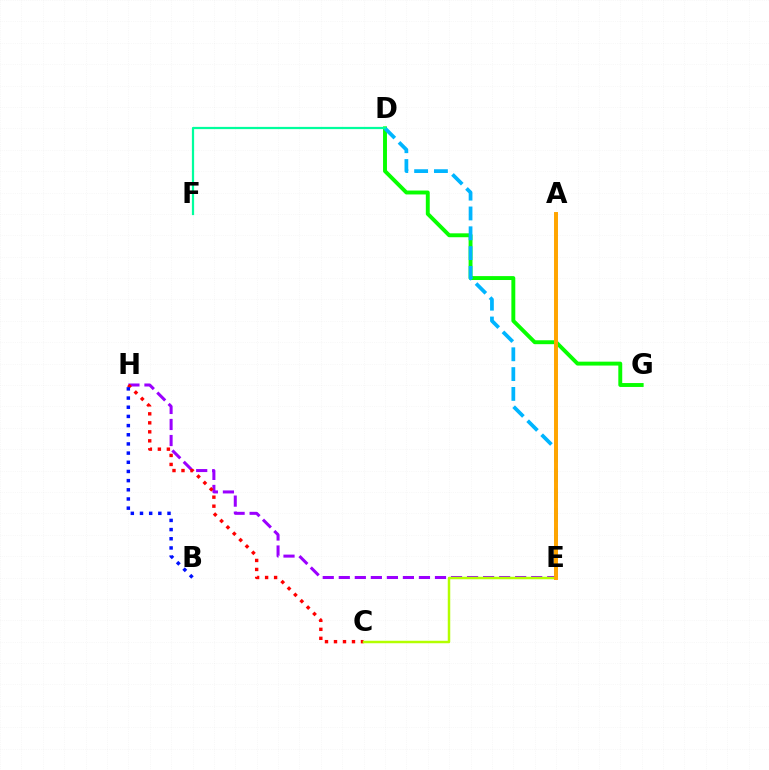{('E', 'H'): [{'color': '#9b00ff', 'line_style': 'dashed', 'thickness': 2.18}], ('D', 'G'): [{'color': '#08ff00', 'line_style': 'solid', 'thickness': 2.81}], ('D', 'E'): [{'color': '#00b5ff', 'line_style': 'dashed', 'thickness': 2.69}], ('C', 'H'): [{'color': '#ff0000', 'line_style': 'dotted', 'thickness': 2.44}], ('C', 'E'): [{'color': '#b3ff00', 'line_style': 'solid', 'thickness': 1.79}], ('D', 'F'): [{'color': '#00ff9d', 'line_style': 'solid', 'thickness': 1.61}], ('B', 'H'): [{'color': '#0010ff', 'line_style': 'dotted', 'thickness': 2.49}], ('A', 'E'): [{'color': '#ff00bd', 'line_style': 'solid', 'thickness': 1.71}, {'color': '#ffa500', 'line_style': 'solid', 'thickness': 2.84}]}